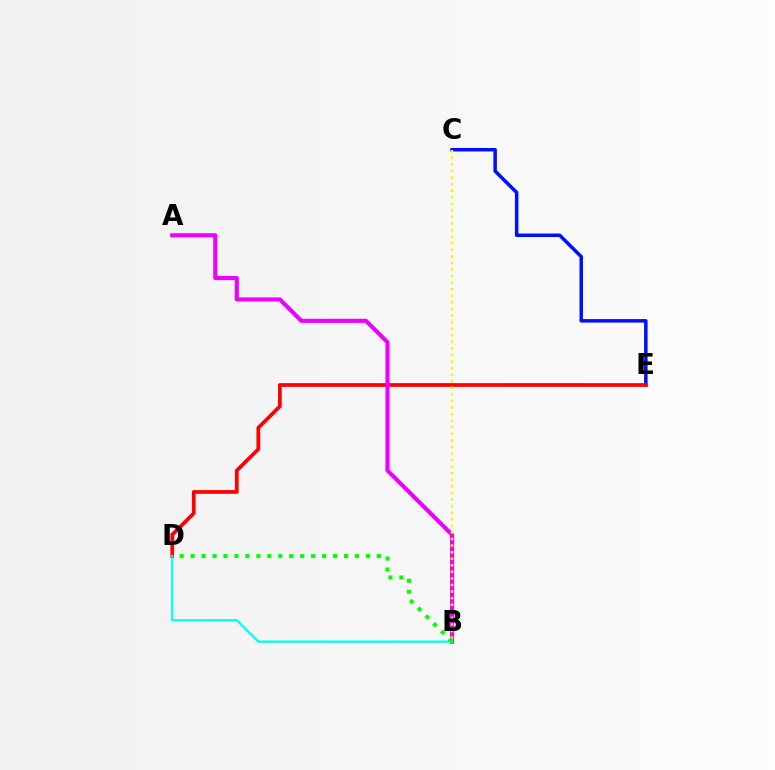{('C', 'E'): [{'color': '#0010ff', 'line_style': 'solid', 'thickness': 2.53}], ('D', 'E'): [{'color': '#ff0000', 'line_style': 'solid', 'thickness': 2.68}], ('A', 'B'): [{'color': '#ee00ff', 'line_style': 'solid', 'thickness': 2.97}], ('B', 'D'): [{'color': '#00fff6', 'line_style': 'solid', 'thickness': 1.65}, {'color': '#08ff00', 'line_style': 'dotted', 'thickness': 2.98}], ('B', 'C'): [{'color': '#fcf500', 'line_style': 'dotted', 'thickness': 1.79}]}